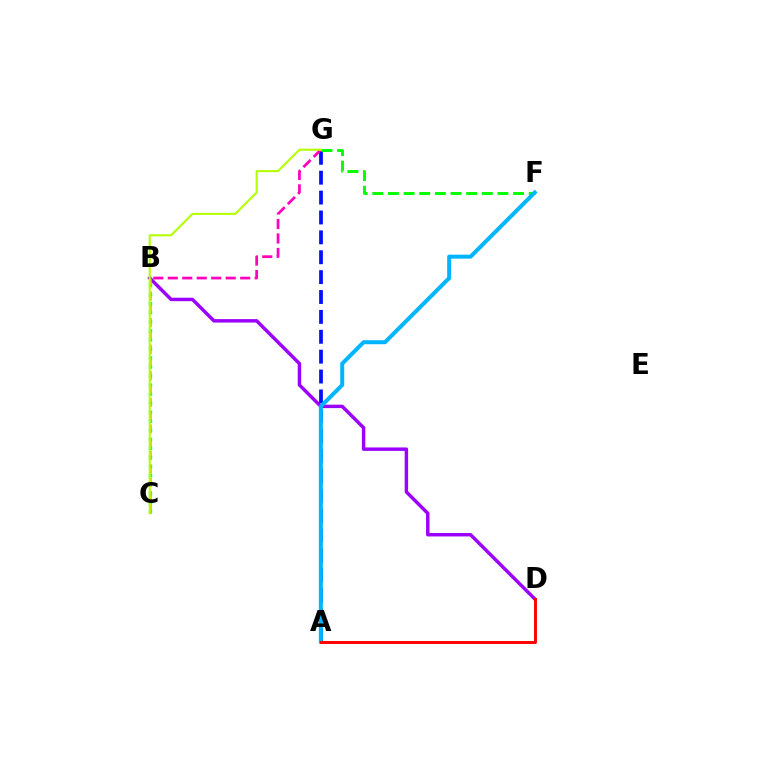{('B', 'D'): [{'color': '#9b00ff', 'line_style': 'solid', 'thickness': 2.48}], ('B', 'C'): [{'color': '#00ff9d', 'line_style': 'dotted', 'thickness': 2.46}, {'color': '#ffa500', 'line_style': 'dashed', 'thickness': 1.81}], ('A', 'G'): [{'color': '#0010ff', 'line_style': 'dashed', 'thickness': 2.7}], ('B', 'G'): [{'color': '#ff00bd', 'line_style': 'dashed', 'thickness': 1.97}], ('F', 'G'): [{'color': '#08ff00', 'line_style': 'dashed', 'thickness': 2.12}], ('A', 'F'): [{'color': '#00b5ff', 'line_style': 'solid', 'thickness': 2.88}], ('A', 'D'): [{'color': '#ff0000', 'line_style': 'solid', 'thickness': 2.11}], ('C', 'G'): [{'color': '#b3ff00', 'line_style': 'solid', 'thickness': 1.51}]}